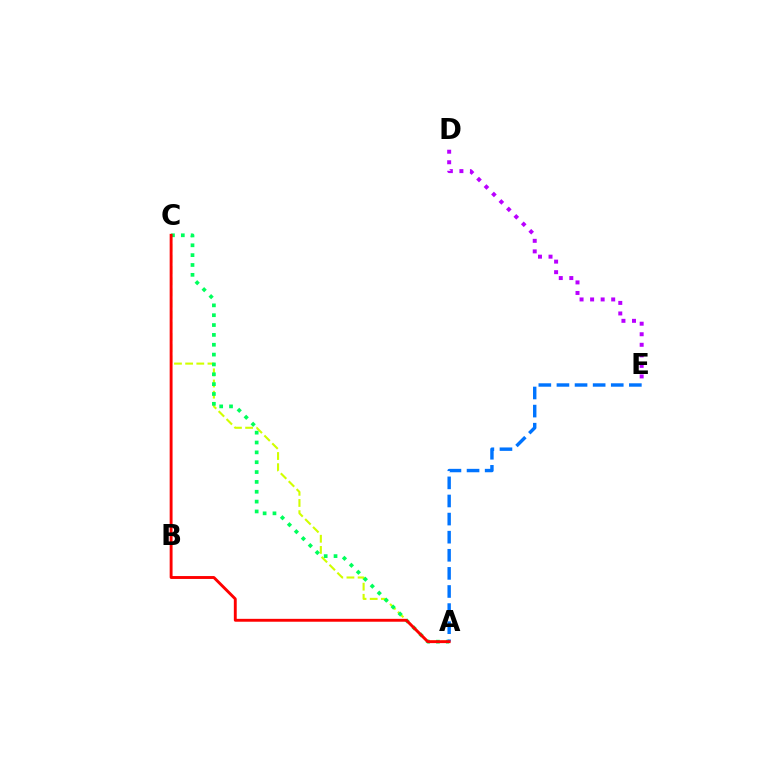{('A', 'C'): [{'color': '#d1ff00', 'line_style': 'dashed', 'thickness': 1.52}, {'color': '#00ff5c', 'line_style': 'dotted', 'thickness': 2.68}, {'color': '#ff0000', 'line_style': 'solid', 'thickness': 2.08}], ('A', 'E'): [{'color': '#0074ff', 'line_style': 'dashed', 'thickness': 2.46}], ('D', 'E'): [{'color': '#b900ff', 'line_style': 'dotted', 'thickness': 2.87}]}